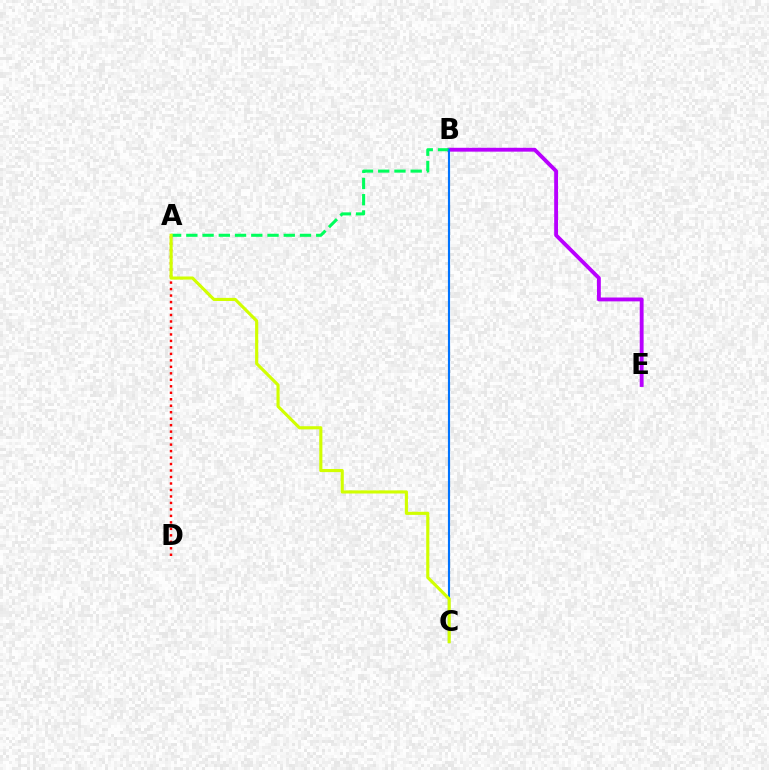{('B', 'E'): [{'color': '#b900ff', 'line_style': 'solid', 'thickness': 2.78}], ('A', 'B'): [{'color': '#00ff5c', 'line_style': 'dashed', 'thickness': 2.21}], ('B', 'C'): [{'color': '#0074ff', 'line_style': 'solid', 'thickness': 1.55}], ('A', 'D'): [{'color': '#ff0000', 'line_style': 'dotted', 'thickness': 1.76}], ('A', 'C'): [{'color': '#d1ff00', 'line_style': 'solid', 'thickness': 2.24}]}